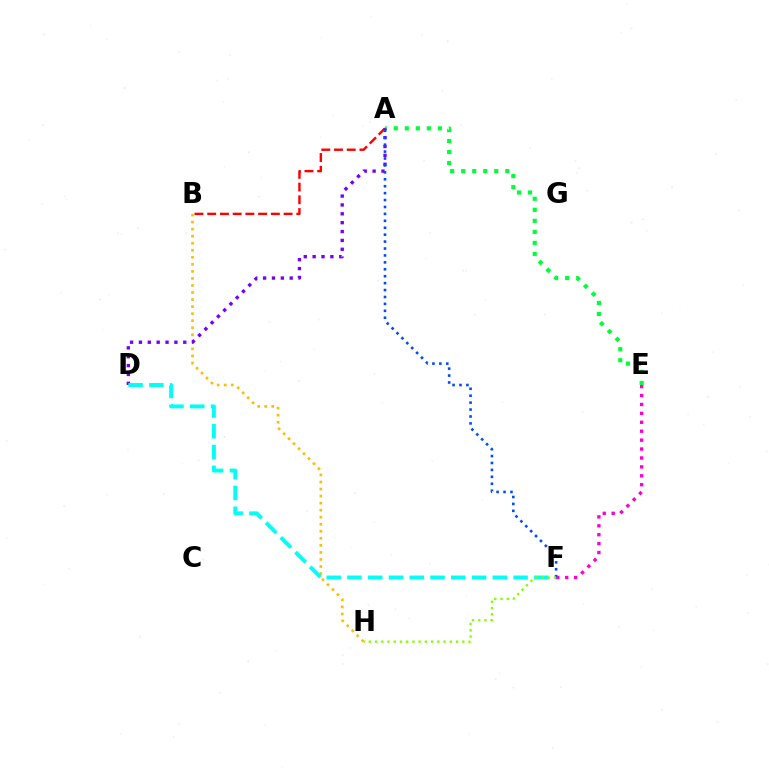{('A', 'E'): [{'color': '#00ff39', 'line_style': 'dotted', 'thickness': 2.99}], ('A', 'B'): [{'color': '#ff0000', 'line_style': 'dashed', 'thickness': 1.73}], ('B', 'H'): [{'color': '#ffbd00', 'line_style': 'dotted', 'thickness': 1.91}], ('A', 'D'): [{'color': '#7200ff', 'line_style': 'dotted', 'thickness': 2.41}], ('D', 'F'): [{'color': '#00fff6', 'line_style': 'dashed', 'thickness': 2.82}], ('E', 'F'): [{'color': '#ff00cf', 'line_style': 'dotted', 'thickness': 2.42}], ('A', 'F'): [{'color': '#004bff', 'line_style': 'dotted', 'thickness': 1.88}], ('F', 'H'): [{'color': '#84ff00', 'line_style': 'dotted', 'thickness': 1.69}]}